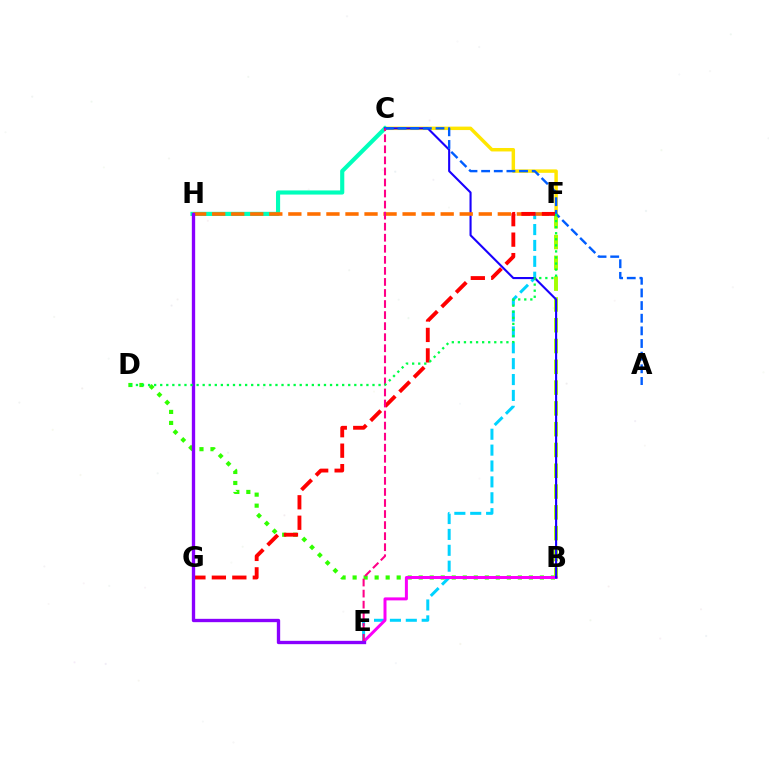{('C', 'F'): [{'color': '#ffe600', 'line_style': 'solid', 'thickness': 2.49}], ('B', 'D'): [{'color': '#31ff00', 'line_style': 'dotted', 'thickness': 2.99}], ('E', 'F'): [{'color': '#00d3ff', 'line_style': 'dashed', 'thickness': 2.16}], ('C', 'H'): [{'color': '#00ffbb', 'line_style': 'solid', 'thickness': 2.98}], ('B', 'F'): [{'color': '#a2ff00', 'line_style': 'dashed', 'thickness': 2.82}], ('B', 'E'): [{'color': '#fa00f9', 'line_style': 'solid', 'thickness': 2.15}], ('B', 'C'): [{'color': '#1900ff', 'line_style': 'solid', 'thickness': 1.52}], ('F', 'H'): [{'color': '#ff7000', 'line_style': 'dashed', 'thickness': 2.59}], ('F', 'G'): [{'color': '#ff0000', 'line_style': 'dashed', 'thickness': 2.78}], ('A', 'C'): [{'color': '#005dff', 'line_style': 'dashed', 'thickness': 1.72}], ('C', 'E'): [{'color': '#ff0088', 'line_style': 'dashed', 'thickness': 1.5}], ('E', 'H'): [{'color': '#8a00ff', 'line_style': 'solid', 'thickness': 2.4}], ('D', 'F'): [{'color': '#00ff45', 'line_style': 'dotted', 'thickness': 1.65}]}